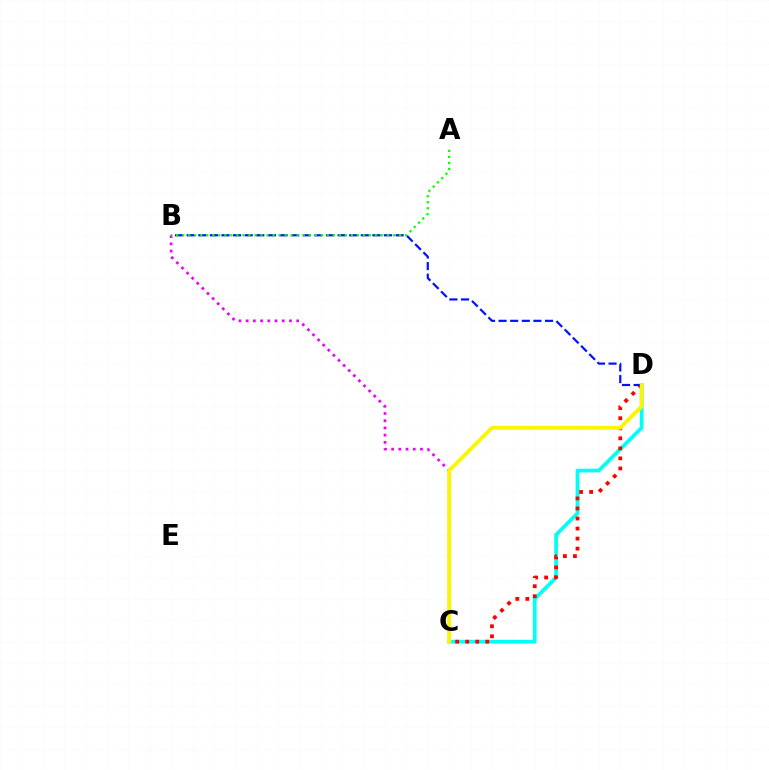{('C', 'D'): [{'color': '#00fff6', 'line_style': 'solid', 'thickness': 2.68}, {'color': '#ff0000', 'line_style': 'dotted', 'thickness': 2.73}, {'color': '#fcf500', 'line_style': 'solid', 'thickness': 2.74}], ('B', 'C'): [{'color': '#ee00ff', 'line_style': 'dotted', 'thickness': 1.96}], ('B', 'D'): [{'color': '#0010ff', 'line_style': 'dashed', 'thickness': 1.58}], ('A', 'B'): [{'color': '#08ff00', 'line_style': 'dotted', 'thickness': 1.64}]}